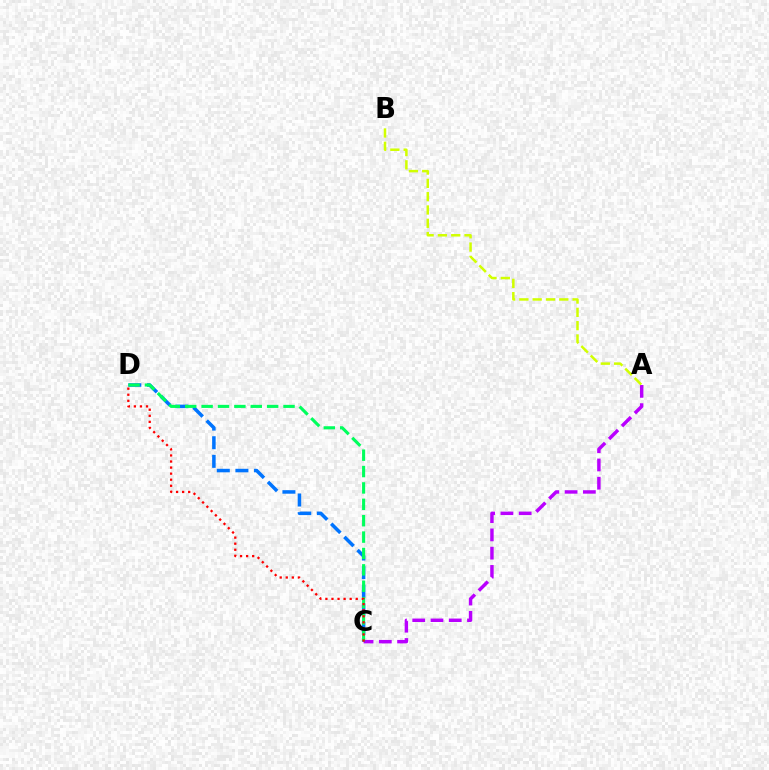{('A', 'C'): [{'color': '#b900ff', 'line_style': 'dashed', 'thickness': 2.48}], ('A', 'B'): [{'color': '#d1ff00', 'line_style': 'dashed', 'thickness': 1.81}], ('C', 'D'): [{'color': '#0074ff', 'line_style': 'dashed', 'thickness': 2.53}, {'color': '#00ff5c', 'line_style': 'dashed', 'thickness': 2.23}, {'color': '#ff0000', 'line_style': 'dotted', 'thickness': 1.65}]}